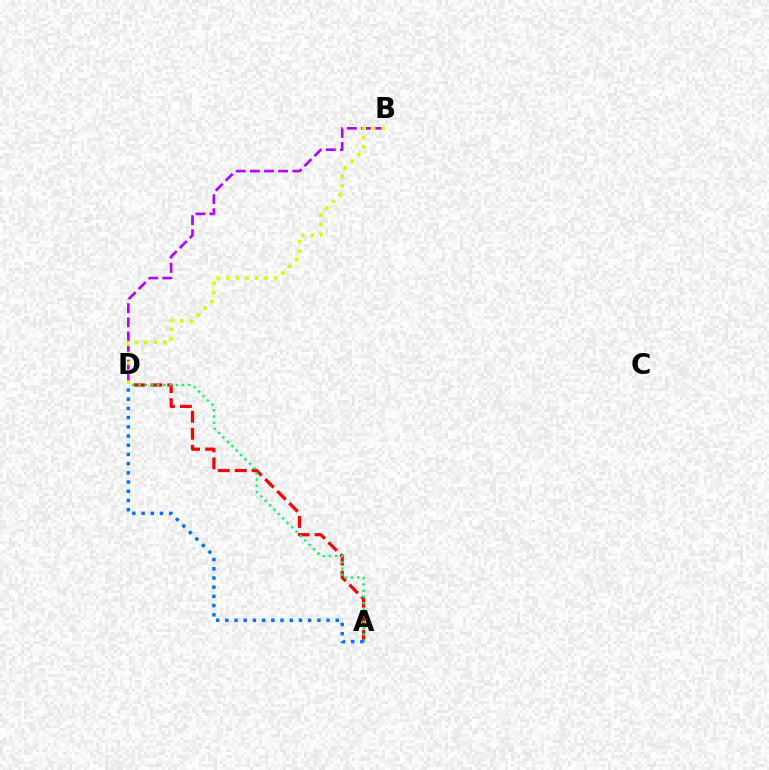{('B', 'D'): [{'color': '#b900ff', 'line_style': 'dashed', 'thickness': 1.92}, {'color': '#d1ff00', 'line_style': 'dotted', 'thickness': 2.6}], ('A', 'D'): [{'color': '#ff0000', 'line_style': 'dashed', 'thickness': 2.31}, {'color': '#00ff5c', 'line_style': 'dotted', 'thickness': 1.69}, {'color': '#0074ff', 'line_style': 'dotted', 'thickness': 2.5}]}